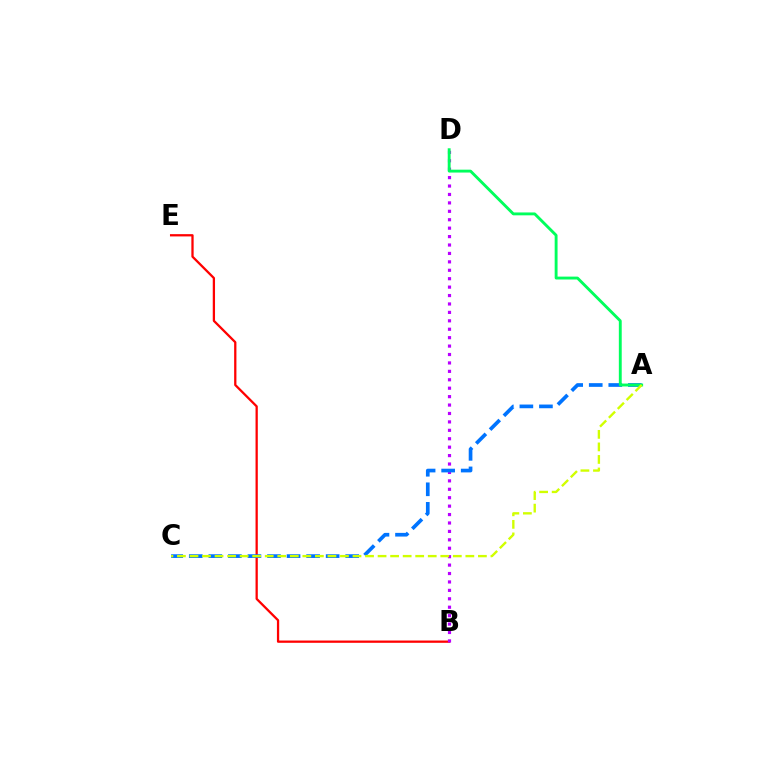{('B', 'E'): [{'color': '#ff0000', 'line_style': 'solid', 'thickness': 1.64}], ('B', 'D'): [{'color': '#b900ff', 'line_style': 'dotted', 'thickness': 2.29}], ('A', 'C'): [{'color': '#0074ff', 'line_style': 'dashed', 'thickness': 2.66}, {'color': '#d1ff00', 'line_style': 'dashed', 'thickness': 1.7}], ('A', 'D'): [{'color': '#00ff5c', 'line_style': 'solid', 'thickness': 2.07}]}